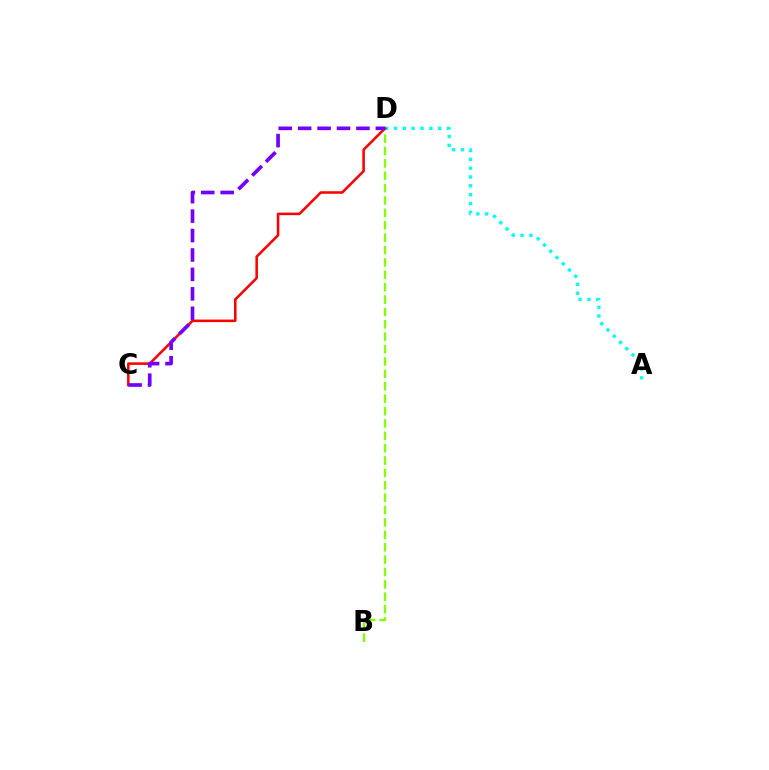{('B', 'D'): [{'color': '#84ff00', 'line_style': 'dashed', 'thickness': 1.68}], ('A', 'D'): [{'color': '#00fff6', 'line_style': 'dotted', 'thickness': 2.4}], ('C', 'D'): [{'color': '#ff0000', 'line_style': 'solid', 'thickness': 1.84}, {'color': '#7200ff', 'line_style': 'dashed', 'thickness': 2.64}]}